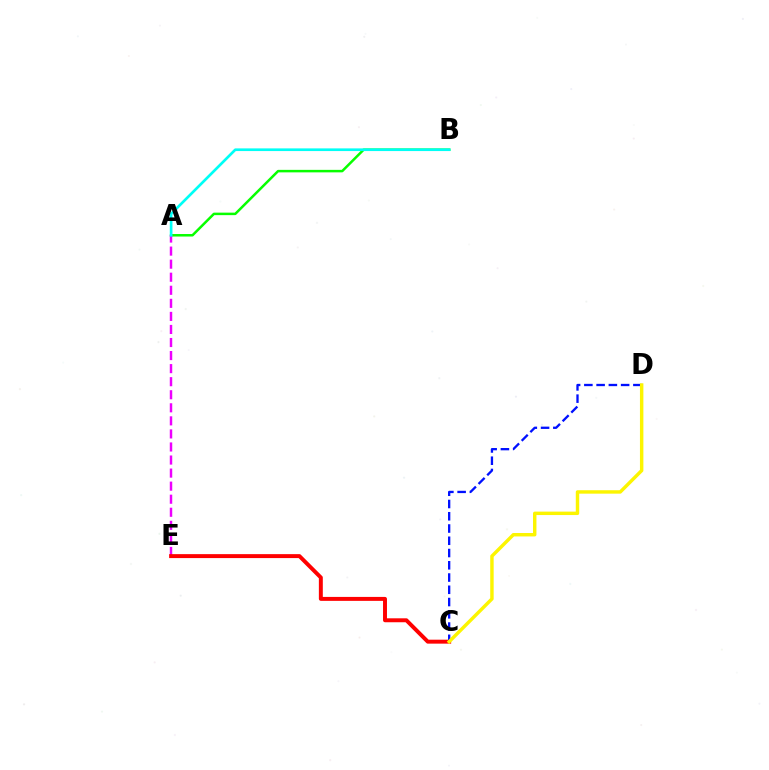{('A', 'B'): [{'color': '#08ff00', 'line_style': 'solid', 'thickness': 1.8}, {'color': '#00fff6', 'line_style': 'solid', 'thickness': 1.93}], ('A', 'E'): [{'color': '#ee00ff', 'line_style': 'dashed', 'thickness': 1.77}], ('C', 'E'): [{'color': '#ff0000', 'line_style': 'solid', 'thickness': 2.84}], ('C', 'D'): [{'color': '#0010ff', 'line_style': 'dashed', 'thickness': 1.66}, {'color': '#fcf500', 'line_style': 'solid', 'thickness': 2.47}]}